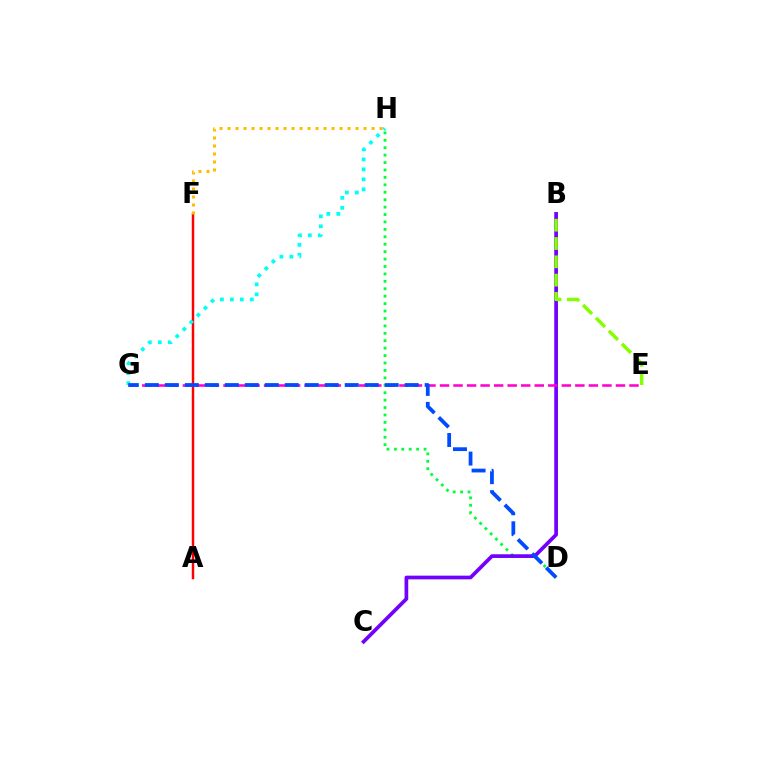{('D', 'H'): [{'color': '#00ff39', 'line_style': 'dotted', 'thickness': 2.02}], ('A', 'F'): [{'color': '#ff0000', 'line_style': 'solid', 'thickness': 1.77}], ('F', 'H'): [{'color': '#ffbd00', 'line_style': 'dotted', 'thickness': 2.17}], ('B', 'C'): [{'color': '#7200ff', 'line_style': 'solid', 'thickness': 2.66}], ('G', 'H'): [{'color': '#00fff6', 'line_style': 'dotted', 'thickness': 2.71}], ('E', 'G'): [{'color': '#ff00cf', 'line_style': 'dashed', 'thickness': 1.84}], ('B', 'E'): [{'color': '#84ff00', 'line_style': 'dashed', 'thickness': 2.49}], ('D', 'G'): [{'color': '#004bff', 'line_style': 'dashed', 'thickness': 2.72}]}